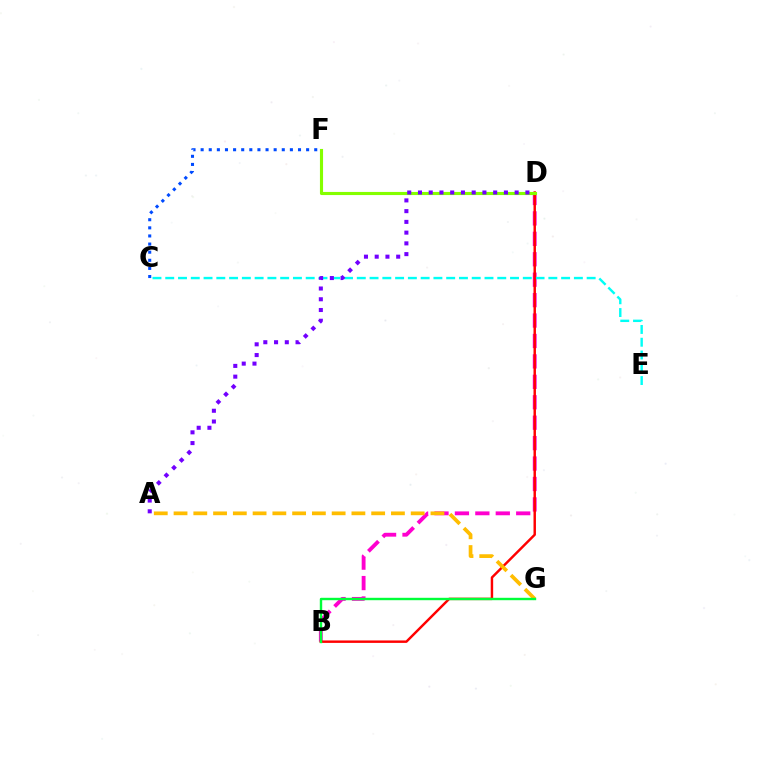{('B', 'D'): [{'color': '#ff00cf', 'line_style': 'dashed', 'thickness': 2.78}, {'color': '#ff0000', 'line_style': 'solid', 'thickness': 1.76}], ('C', 'E'): [{'color': '#00fff6', 'line_style': 'dashed', 'thickness': 1.73}], ('D', 'F'): [{'color': '#84ff00', 'line_style': 'solid', 'thickness': 2.25}], ('A', 'D'): [{'color': '#7200ff', 'line_style': 'dotted', 'thickness': 2.92}], ('C', 'F'): [{'color': '#004bff', 'line_style': 'dotted', 'thickness': 2.2}], ('A', 'G'): [{'color': '#ffbd00', 'line_style': 'dashed', 'thickness': 2.68}], ('B', 'G'): [{'color': '#00ff39', 'line_style': 'solid', 'thickness': 1.73}]}